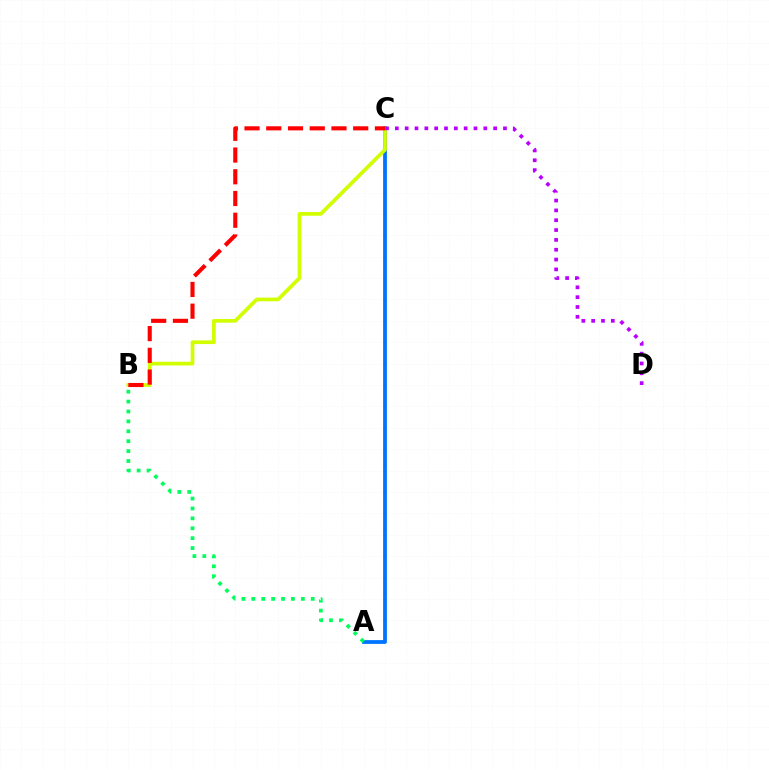{('A', 'C'): [{'color': '#0074ff', 'line_style': 'solid', 'thickness': 2.72}], ('B', 'C'): [{'color': '#d1ff00', 'line_style': 'solid', 'thickness': 2.67}, {'color': '#ff0000', 'line_style': 'dashed', 'thickness': 2.95}], ('A', 'B'): [{'color': '#00ff5c', 'line_style': 'dotted', 'thickness': 2.69}], ('C', 'D'): [{'color': '#b900ff', 'line_style': 'dotted', 'thickness': 2.67}]}